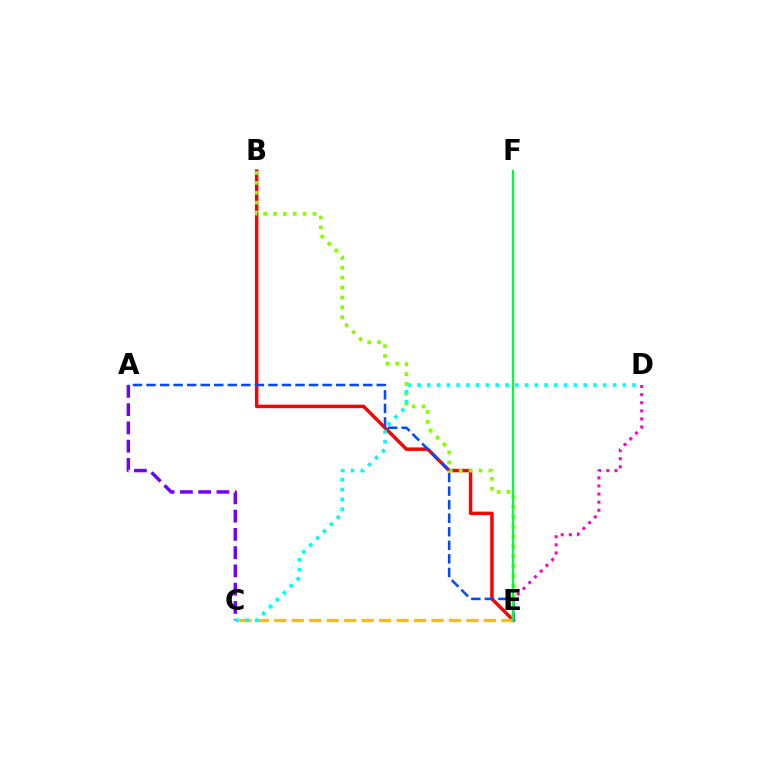{('B', 'E'): [{'color': '#ff0000', 'line_style': 'solid', 'thickness': 2.5}, {'color': '#84ff00', 'line_style': 'dotted', 'thickness': 2.68}], ('D', 'E'): [{'color': '#ff00cf', 'line_style': 'dotted', 'thickness': 2.2}], ('C', 'E'): [{'color': '#ffbd00', 'line_style': 'dashed', 'thickness': 2.37}], ('A', 'C'): [{'color': '#7200ff', 'line_style': 'dashed', 'thickness': 2.48}], ('A', 'E'): [{'color': '#004bff', 'line_style': 'dashed', 'thickness': 1.84}], ('E', 'F'): [{'color': '#00ff39', 'line_style': 'solid', 'thickness': 1.65}], ('C', 'D'): [{'color': '#00fff6', 'line_style': 'dotted', 'thickness': 2.66}]}